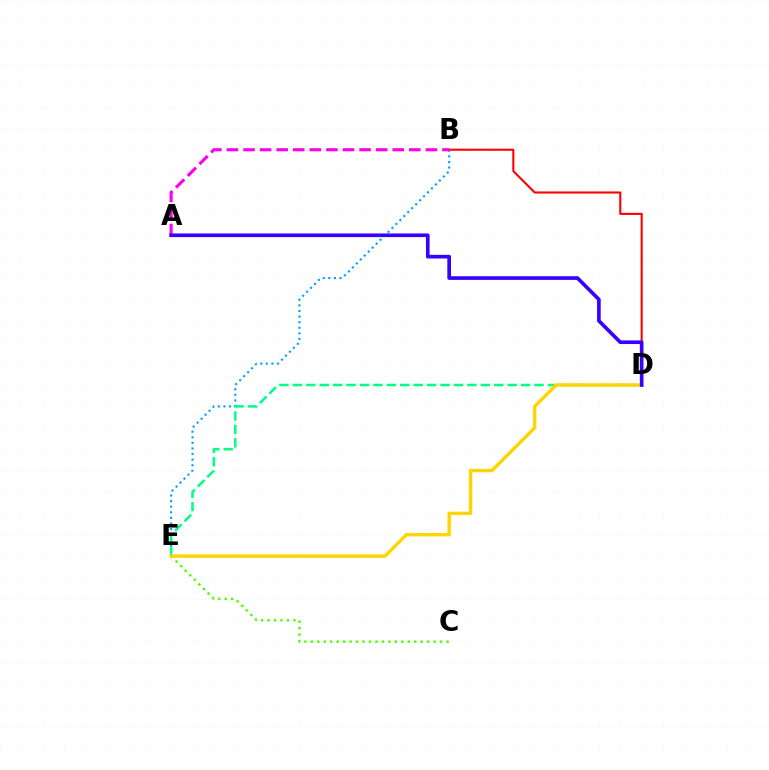{('B', 'D'): [{'color': '#ff0000', 'line_style': 'solid', 'thickness': 1.51}], ('B', 'E'): [{'color': '#009eff', 'line_style': 'dotted', 'thickness': 1.52}], ('D', 'E'): [{'color': '#00ff86', 'line_style': 'dashed', 'thickness': 1.82}, {'color': '#ffd500', 'line_style': 'solid', 'thickness': 2.43}], ('A', 'B'): [{'color': '#ff00ed', 'line_style': 'dashed', 'thickness': 2.25}], ('C', 'E'): [{'color': '#4fff00', 'line_style': 'dotted', 'thickness': 1.76}], ('A', 'D'): [{'color': '#3700ff', 'line_style': 'solid', 'thickness': 2.63}]}